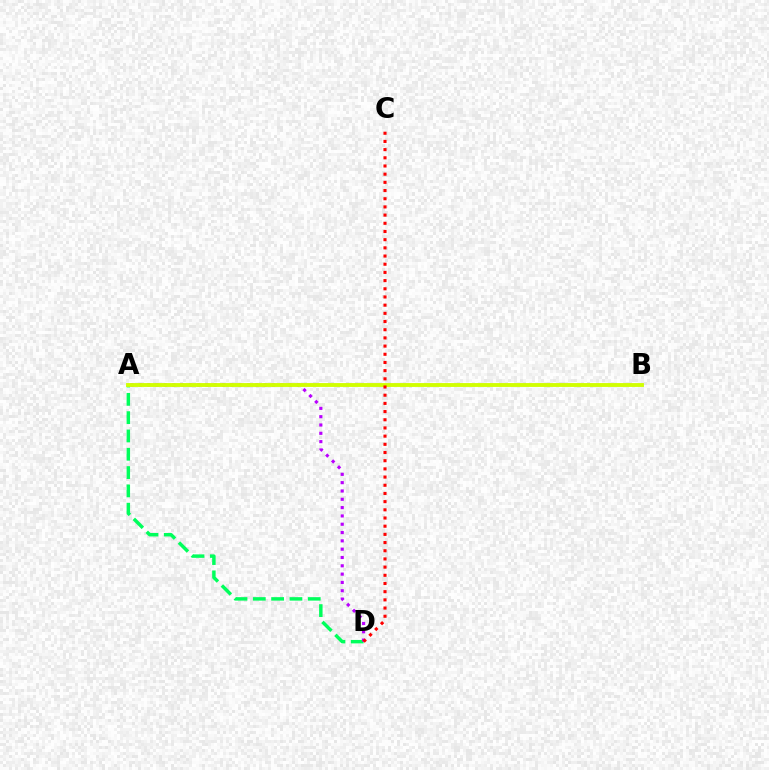{('A', 'B'): [{'color': '#0074ff', 'line_style': 'solid', 'thickness': 1.5}, {'color': '#d1ff00', 'line_style': 'solid', 'thickness': 2.77}], ('A', 'D'): [{'color': '#00ff5c', 'line_style': 'dashed', 'thickness': 2.49}, {'color': '#b900ff', 'line_style': 'dotted', 'thickness': 2.26}], ('C', 'D'): [{'color': '#ff0000', 'line_style': 'dotted', 'thickness': 2.22}]}